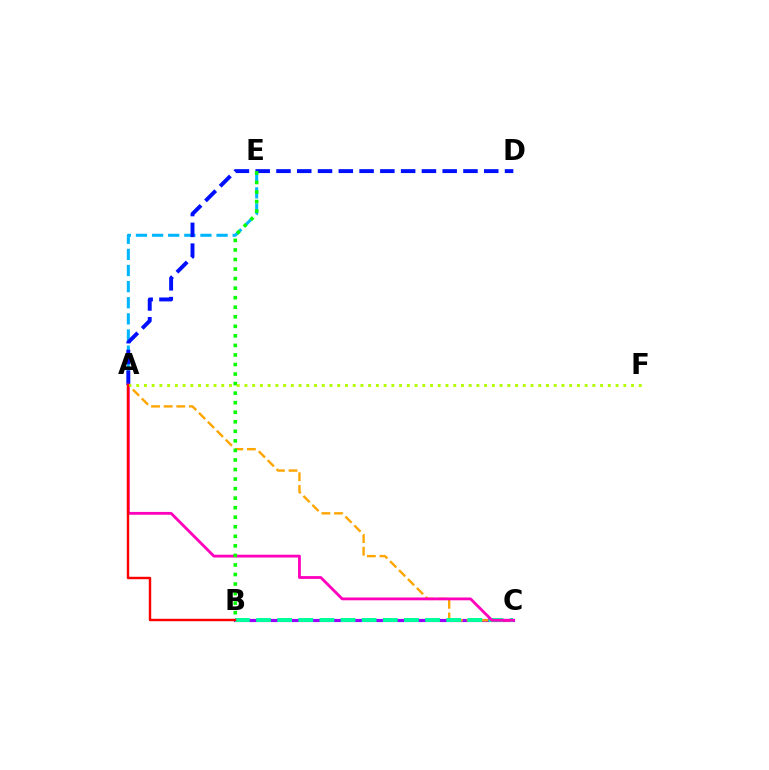{('A', 'E'): [{'color': '#00b5ff', 'line_style': 'dashed', 'thickness': 2.19}], ('B', 'C'): [{'color': '#9b00ff', 'line_style': 'solid', 'thickness': 2.27}, {'color': '#00ff9d', 'line_style': 'dashed', 'thickness': 2.87}], ('A', 'C'): [{'color': '#ffa500', 'line_style': 'dashed', 'thickness': 1.71}, {'color': '#ff00bd', 'line_style': 'solid', 'thickness': 2.02}], ('A', 'D'): [{'color': '#0010ff', 'line_style': 'dashed', 'thickness': 2.82}], ('B', 'E'): [{'color': '#08ff00', 'line_style': 'dotted', 'thickness': 2.59}], ('A', 'F'): [{'color': '#b3ff00', 'line_style': 'dotted', 'thickness': 2.1}], ('A', 'B'): [{'color': '#ff0000', 'line_style': 'solid', 'thickness': 1.75}]}